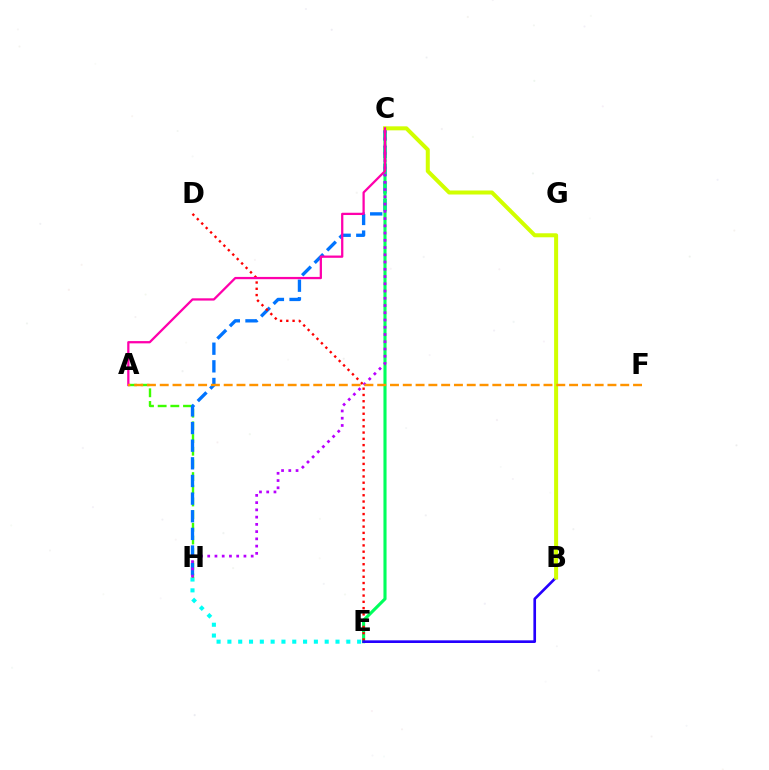{('E', 'H'): [{'color': '#00fff6', 'line_style': 'dotted', 'thickness': 2.94}], ('A', 'H'): [{'color': '#3dff00', 'line_style': 'dashed', 'thickness': 1.72}], ('C', 'H'): [{'color': '#0074ff', 'line_style': 'dashed', 'thickness': 2.4}, {'color': '#b900ff', 'line_style': 'dotted', 'thickness': 1.97}], ('C', 'E'): [{'color': '#00ff5c', 'line_style': 'solid', 'thickness': 2.24}], ('D', 'E'): [{'color': '#ff0000', 'line_style': 'dotted', 'thickness': 1.7}], ('B', 'E'): [{'color': '#2500ff', 'line_style': 'solid', 'thickness': 1.91}], ('B', 'C'): [{'color': '#d1ff00', 'line_style': 'solid', 'thickness': 2.89}], ('A', 'C'): [{'color': '#ff00ac', 'line_style': 'solid', 'thickness': 1.64}], ('A', 'F'): [{'color': '#ff9400', 'line_style': 'dashed', 'thickness': 1.74}]}